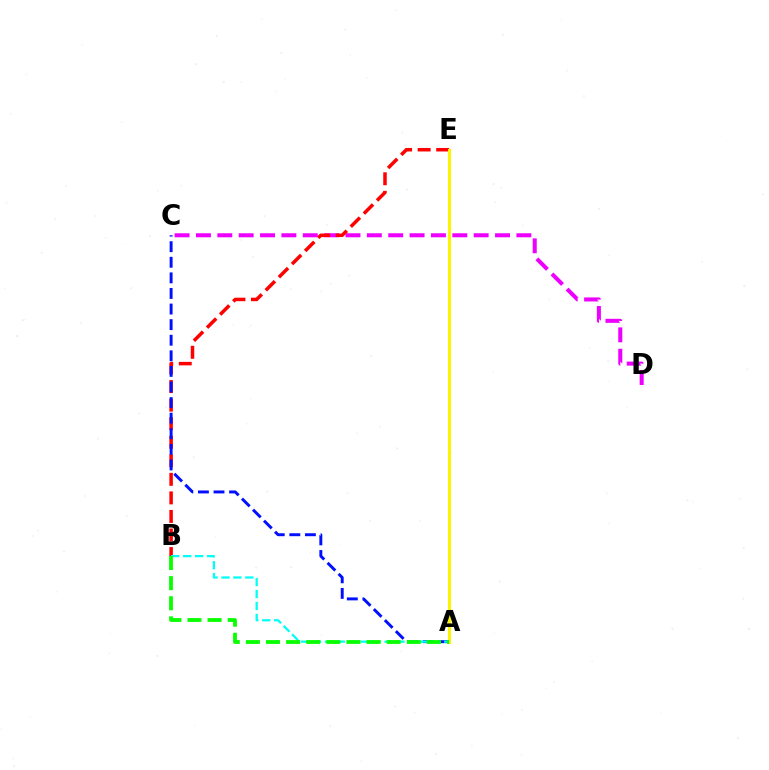{('C', 'D'): [{'color': '#ee00ff', 'line_style': 'dashed', 'thickness': 2.9}], ('B', 'E'): [{'color': '#ff0000', 'line_style': 'dashed', 'thickness': 2.52}], ('A', 'C'): [{'color': '#0010ff', 'line_style': 'dashed', 'thickness': 2.12}], ('A', 'E'): [{'color': '#fcf500', 'line_style': 'solid', 'thickness': 2.18}], ('A', 'B'): [{'color': '#00fff6', 'line_style': 'dashed', 'thickness': 1.62}, {'color': '#08ff00', 'line_style': 'dashed', 'thickness': 2.73}]}